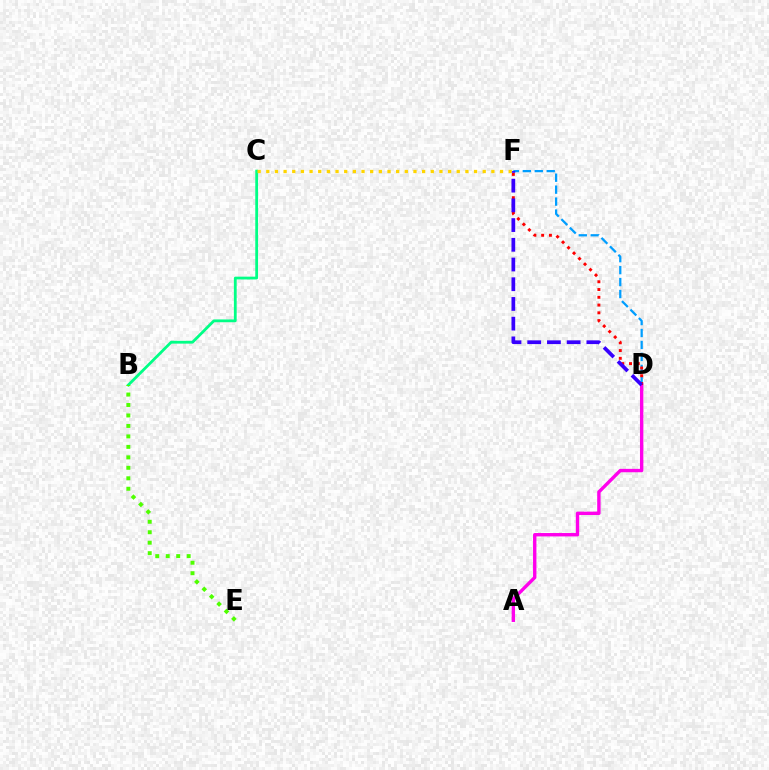{('D', 'F'): [{'color': '#009eff', 'line_style': 'dashed', 'thickness': 1.62}, {'color': '#ff0000', 'line_style': 'dotted', 'thickness': 2.11}, {'color': '#3700ff', 'line_style': 'dashed', 'thickness': 2.68}], ('B', 'C'): [{'color': '#00ff86', 'line_style': 'solid', 'thickness': 2.01}], ('A', 'D'): [{'color': '#ff00ed', 'line_style': 'solid', 'thickness': 2.44}], ('B', 'E'): [{'color': '#4fff00', 'line_style': 'dotted', 'thickness': 2.84}], ('C', 'F'): [{'color': '#ffd500', 'line_style': 'dotted', 'thickness': 2.35}]}